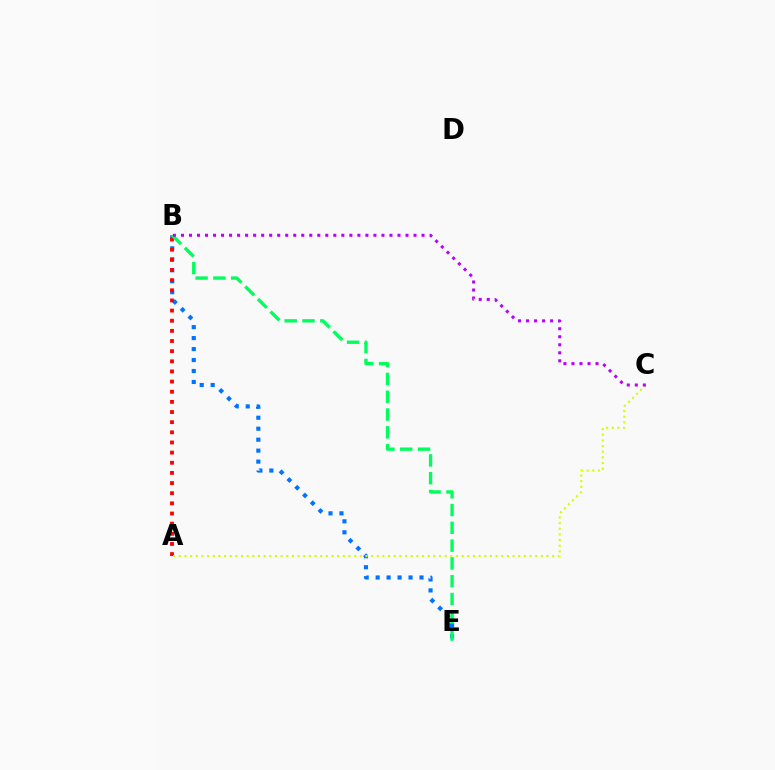{('B', 'E'): [{'color': '#0074ff', 'line_style': 'dotted', 'thickness': 2.98}, {'color': '#00ff5c', 'line_style': 'dashed', 'thickness': 2.42}], ('A', 'B'): [{'color': '#ff0000', 'line_style': 'dotted', 'thickness': 2.76}], ('A', 'C'): [{'color': '#d1ff00', 'line_style': 'dotted', 'thickness': 1.54}], ('B', 'C'): [{'color': '#b900ff', 'line_style': 'dotted', 'thickness': 2.18}]}